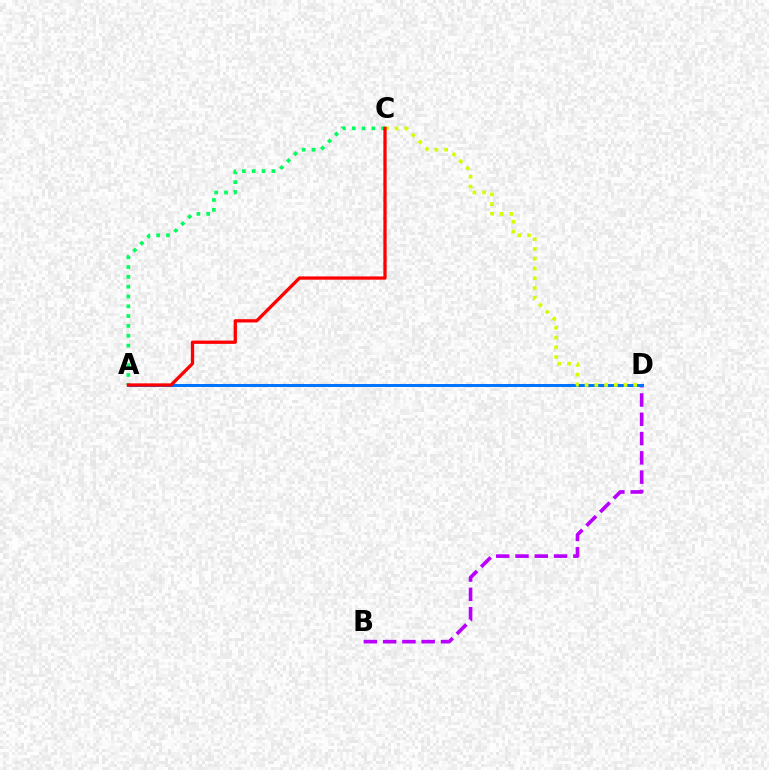{('A', 'C'): [{'color': '#00ff5c', 'line_style': 'dotted', 'thickness': 2.67}, {'color': '#ff0000', 'line_style': 'solid', 'thickness': 2.36}], ('B', 'D'): [{'color': '#b900ff', 'line_style': 'dashed', 'thickness': 2.62}], ('A', 'D'): [{'color': '#0074ff', 'line_style': 'solid', 'thickness': 2.15}], ('C', 'D'): [{'color': '#d1ff00', 'line_style': 'dotted', 'thickness': 2.65}]}